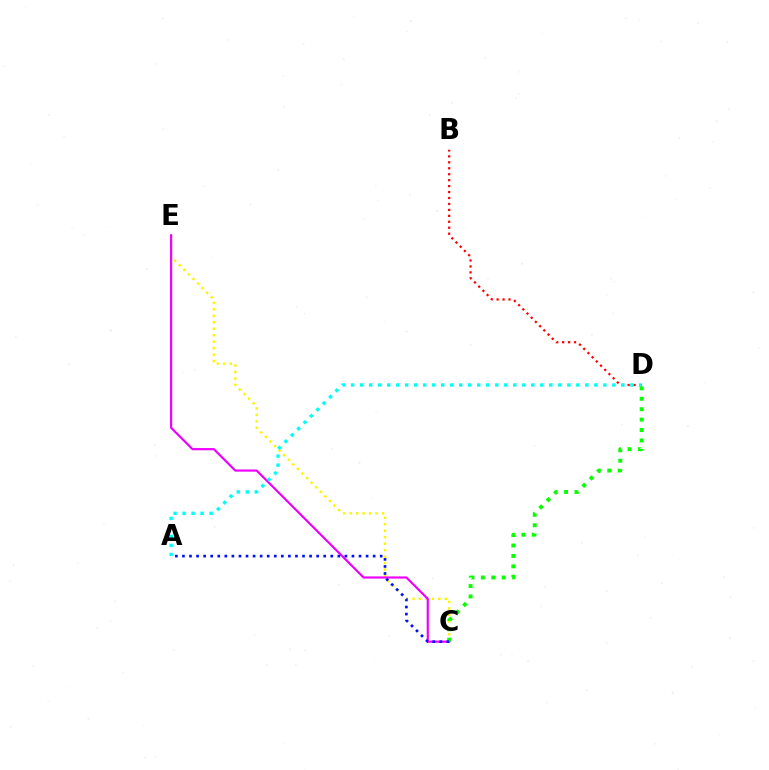{('C', 'E'): [{'color': '#fcf500', 'line_style': 'dotted', 'thickness': 1.76}, {'color': '#ee00ff', 'line_style': 'solid', 'thickness': 1.57}], ('B', 'D'): [{'color': '#ff0000', 'line_style': 'dotted', 'thickness': 1.62}], ('A', 'D'): [{'color': '#00fff6', 'line_style': 'dotted', 'thickness': 2.45}], ('C', 'D'): [{'color': '#08ff00', 'line_style': 'dotted', 'thickness': 2.83}], ('A', 'C'): [{'color': '#0010ff', 'line_style': 'dotted', 'thickness': 1.92}]}